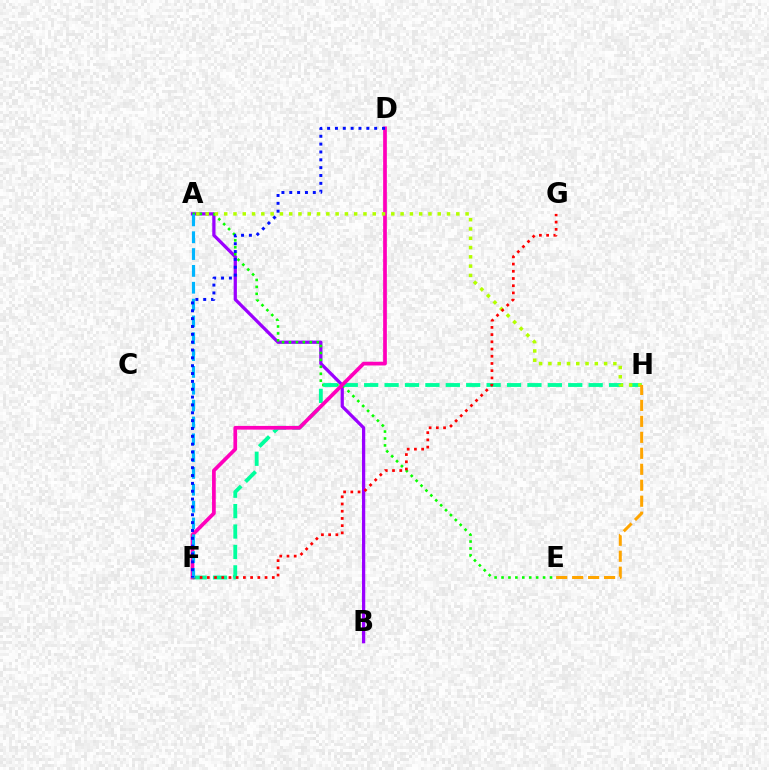{('A', 'B'): [{'color': '#9b00ff', 'line_style': 'solid', 'thickness': 2.34}], ('A', 'E'): [{'color': '#08ff00', 'line_style': 'dotted', 'thickness': 1.88}], ('F', 'H'): [{'color': '#00ff9d', 'line_style': 'dashed', 'thickness': 2.77}], ('D', 'F'): [{'color': '#ff00bd', 'line_style': 'solid', 'thickness': 2.68}, {'color': '#0010ff', 'line_style': 'dotted', 'thickness': 2.13}], ('A', 'H'): [{'color': '#b3ff00', 'line_style': 'dotted', 'thickness': 2.52}], ('F', 'G'): [{'color': '#ff0000', 'line_style': 'dotted', 'thickness': 1.96}], ('A', 'F'): [{'color': '#00b5ff', 'line_style': 'dashed', 'thickness': 2.29}], ('E', 'H'): [{'color': '#ffa500', 'line_style': 'dashed', 'thickness': 2.17}]}